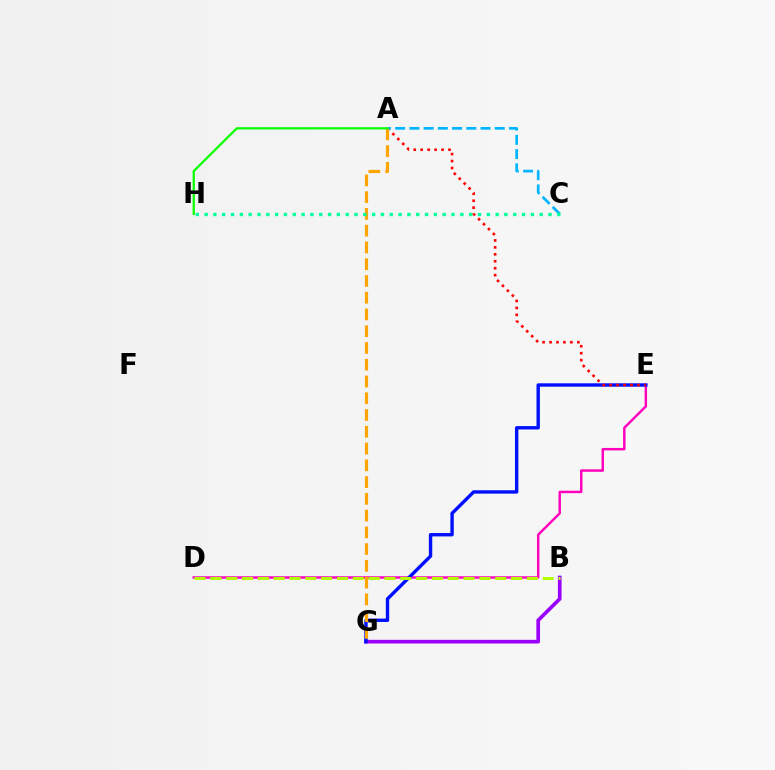{('D', 'E'): [{'color': '#ff00bd', 'line_style': 'solid', 'thickness': 1.76}], ('B', 'G'): [{'color': '#9b00ff', 'line_style': 'solid', 'thickness': 2.64}], ('E', 'G'): [{'color': '#0010ff', 'line_style': 'solid', 'thickness': 2.44}], ('A', 'E'): [{'color': '#ff0000', 'line_style': 'dotted', 'thickness': 1.89}], ('A', 'C'): [{'color': '#00b5ff', 'line_style': 'dashed', 'thickness': 1.93}], ('B', 'D'): [{'color': '#b3ff00', 'line_style': 'dashed', 'thickness': 2.15}], ('A', 'G'): [{'color': '#ffa500', 'line_style': 'dashed', 'thickness': 2.28}], ('A', 'H'): [{'color': '#08ff00', 'line_style': 'solid', 'thickness': 1.63}], ('C', 'H'): [{'color': '#00ff9d', 'line_style': 'dotted', 'thickness': 2.4}]}